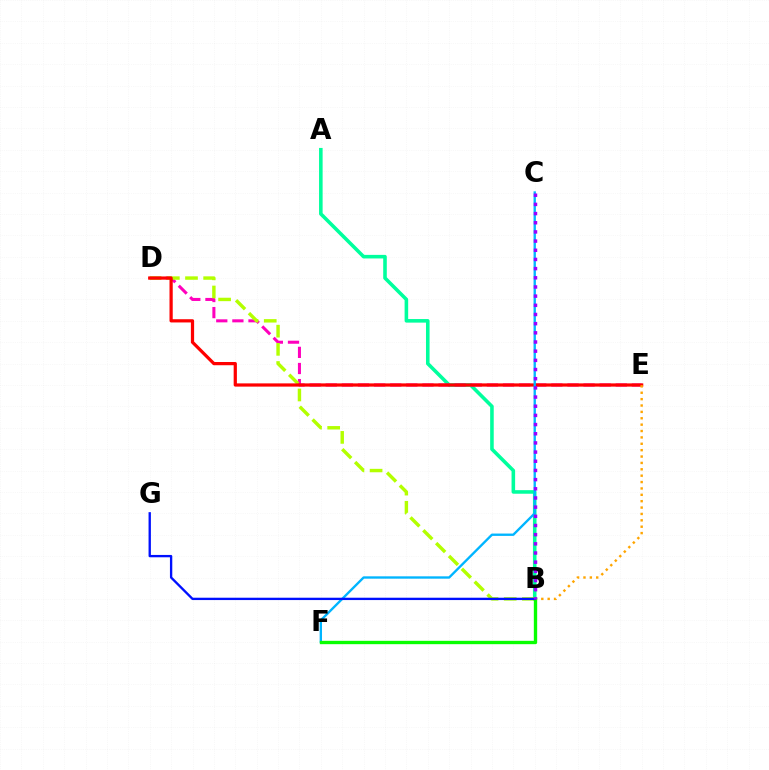{('A', 'B'): [{'color': '#00ff9d', 'line_style': 'solid', 'thickness': 2.57}], ('D', 'E'): [{'color': '#ff00bd', 'line_style': 'dashed', 'thickness': 2.19}, {'color': '#ff0000', 'line_style': 'solid', 'thickness': 2.33}], ('B', 'D'): [{'color': '#b3ff00', 'line_style': 'dashed', 'thickness': 2.47}], ('B', 'E'): [{'color': '#ffa500', 'line_style': 'dotted', 'thickness': 1.73}], ('C', 'F'): [{'color': '#00b5ff', 'line_style': 'solid', 'thickness': 1.69}], ('B', 'F'): [{'color': '#08ff00', 'line_style': 'solid', 'thickness': 2.41}], ('B', 'G'): [{'color': '#0010ff', 'line_style': 'solid', 'thickness': 1.69}], ('B', 'C'): [{'color': '#9b00ff', 'line_style': 'dotted', 'thickness': 2.49}]}